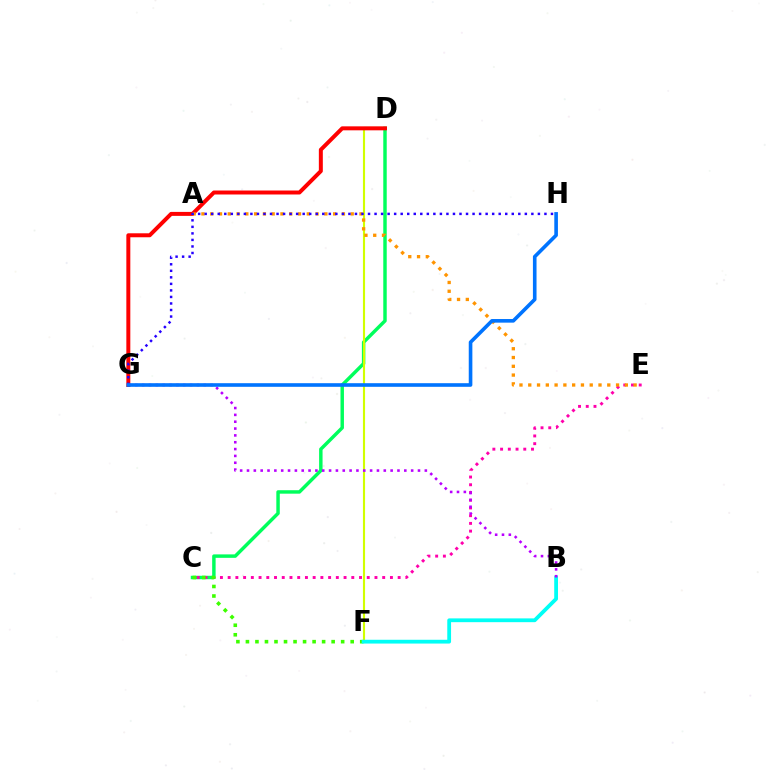{('C', 'D'): [{'color': '#00ff5c', 'line_style': 'solid', 'thickness': 2.49}], ('D', 'F'): [{'color': '#d1ff00', 'line_style': 'solid', 'thickness': 1.53}], ('D', 'G'): [{'color': '#ff0000', 'line_style': 'solid', 'thickness': 2.86}], ('C', 'E'): [{'color': '#ff00ac', 'line_style': 'dotted', 'thickness': 2.1}], ('C', 'F'): [{'color': '#3dff00', 'line_style': 'dotted', 'thickness': 2.59}], ('A', 'E'): [{'color': '#ff9400', 'line_style': 'dotted', 'thickness': 2.39}], ('B', 'F'): [{'color': '#00fff6', 'line_style': 'solid', 'thickness': 2.72}], ('B', 'G'): [{'color': '#b900ff', 'line_style': 'dotted', 'thickness': 1.86}], ('G', 'H'): [{'color': '#2500ff', 'line_style': 'dotted', 'thickness': 1.78}, {'color': '#0074ff', 'line_style': 'solid', 'thickness': 2.61}]}